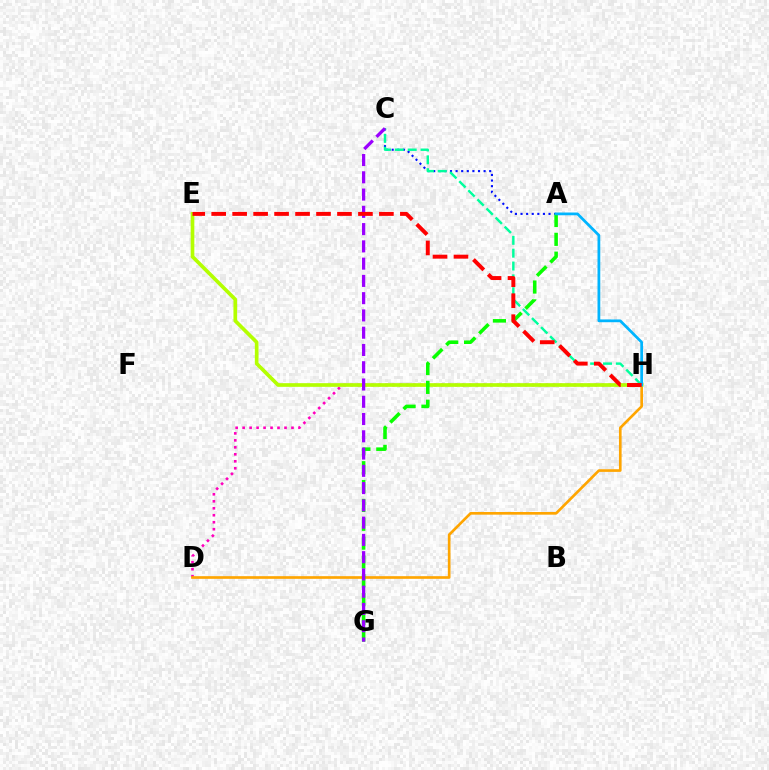{('D', 'H'): [{'color': '#ff00bd', 'line_style': 'dotted', 'thickness': 1.9}, {'color': '#ffa500', 'line_style': 'solid', 'thickness': 1.91}], ('E', 'H'): [{'color': '#b3ff00', 'line_style': 'solid', 'thickness': 2.64}, {'color': '#ff0000', 'line_style': 'dashed', 'thickness': 2.85}], ('A', 'C'): [{'color': '#0010ff', 'line_style': 'dotted', 'thickness': 1.52}], ('C', 'H'): [{'color': '#00ff9d', 'line_style': 'dashed', 'thickness': 1.75}], ('A', 'G'): [{'color': '#08ff00', 'line_style': 'dashed', 'thickness': 2.56}], ('C', 'G'): [{'color': '#9b00ff', 'line_style': 'dashed', 'thickness': 2.35}], ('A', 'H'): [{'color': '#00b5ff', 'line_style': 'solid', 'thickness': 1.99}]}